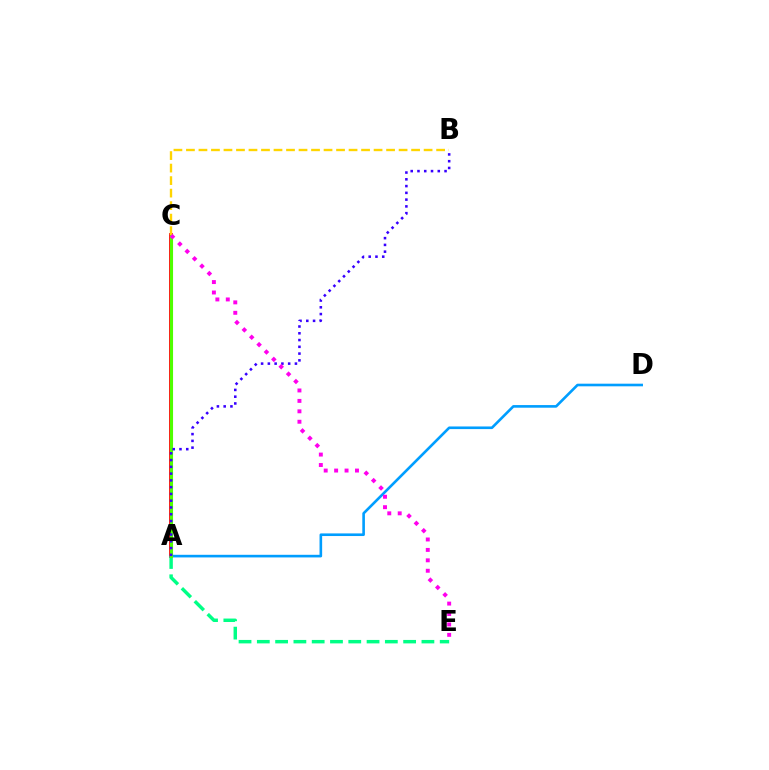{('A', 'C'): [{'color': '#ff0000', 'line_style': 'solid', 'thickness': 2.72}, {'color': '#4fff00', 'line_style': 'solid', 'thickness': 2.24}], ('A', 'E'): [{'color': '#00ff86', 'line_style': 'dashed', 'thickness': 2.48}], ('A', 'D'): [{'color': '#009eff', 'line_style': 'solid', 'thickness': 1.89}], ('A', 'B'): [{'color': '#3700ff', 'line_style': 'dotted', 'thickness': 1.84}], ('B', 'C'): [{'color': '#ffd500', 'line_style': 'dashed', 'thickness': 1.7}], ('C', 'E'): [{'color': '#ff00ed', 'line_style': 'dotted', 'thickness': 2.83}]}